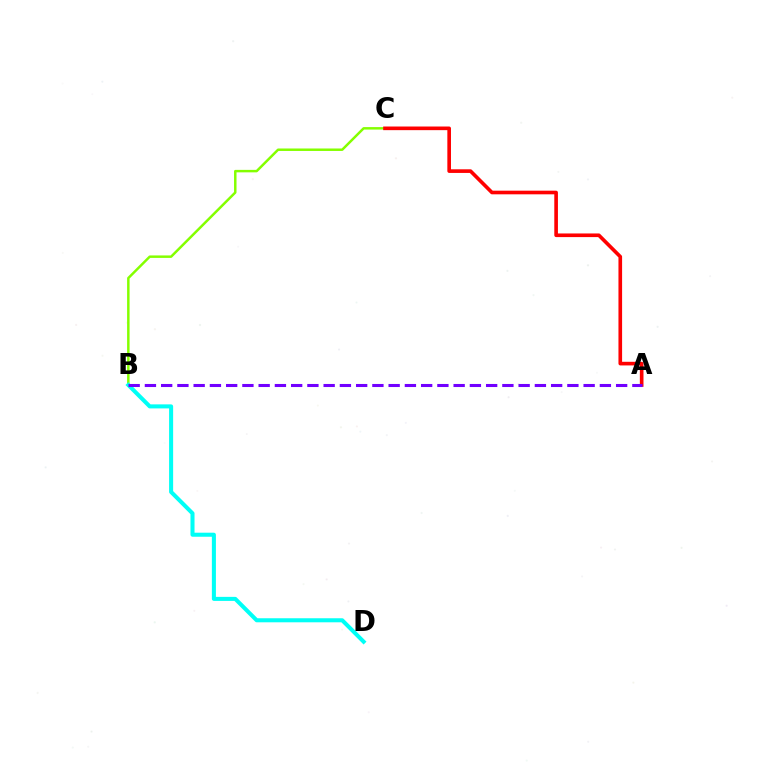{('B', 'C'): [{'color': '#84ff00', 'line_style': 'solid', 'thickness': 1.78}], ('A', 'C'): [{'color': '#ff0000', 'line_style': 'solid', 'thickness': 2.62}], ('B', 'D'): [{'color': '#00fff6', 'line_style': 'solid', 'thickness': 2.91}], ('A', 'B'): [{'color': '#7200ff', 'line_style': 'dashed', 'thickness': 2.21}]}